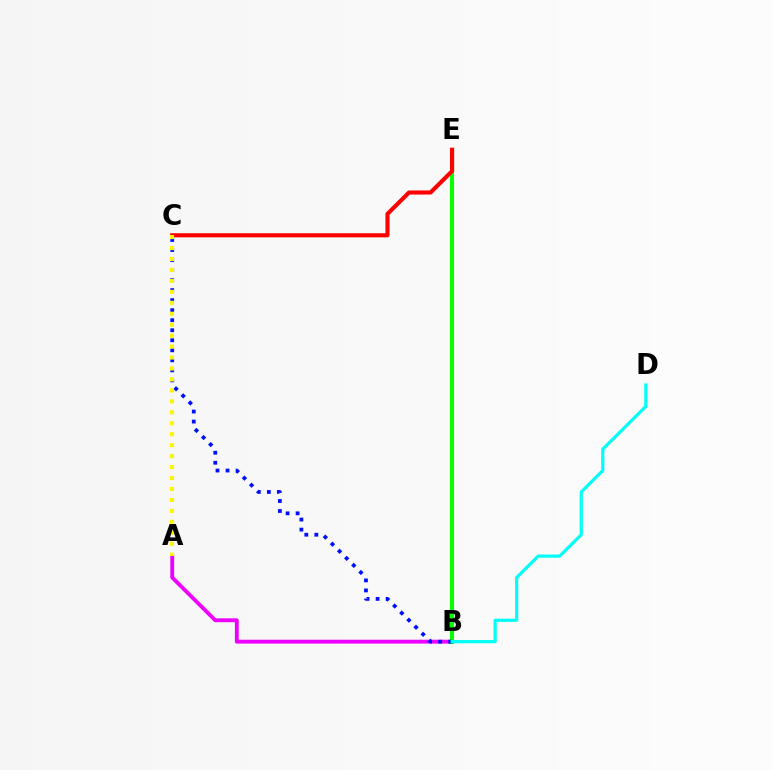{('A', 'B'): [{'color': '#ee00ff', 'line_style': 'solid', 'thickness': 2.78}], ('B', 'E'): [{'color': '#08ff00', 'line_style': 'solid', 'thickness': 2.95}], ('B', 'C'): [{'color': '#0010ff', 'line_style': 'dotted', 'thickness': 2.72}], ('B', 'D'): [{'color': '#00fff6', 'line_style': 'solid', 'thickness': 2.3}], ('C', 'E'): [{'color': '#ff0000', 'line_style': 'solid', 'thickness': 2.95}], ('A', 'C'): [{'color': '#fcf500', 'line_style': 'dotted', 'thickness': 2.98}]}